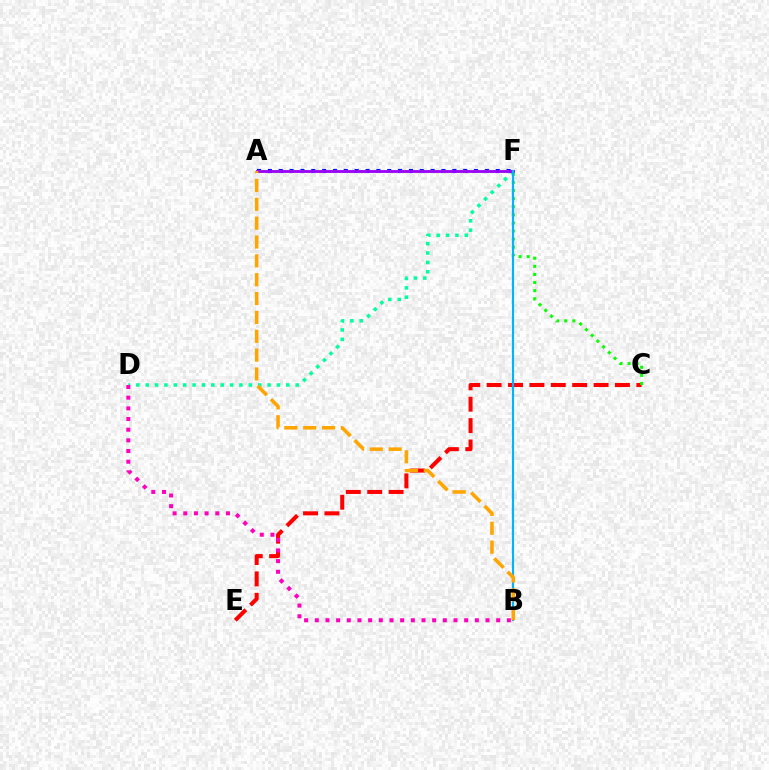{('A', 'F'): [{'color': '#0010ff', 'line_style': 'dotted', 'thickness': 2.95}, {'color': '#b3ff00', 'line_style': 'dashed', 'thickness': 1.93}, {'color': '#9b00ff', 'line_style': 'solid', 'thickness': 2.02}], ('C', 'E'): [{'color': '#ff0000', 'line_style': 'dashed', 'thickness': 2.91}], ('D', 'F'): [{'color': '#00ff9d', 'line_style': 'dotted', 'thickness': 2.55}], ('C', 'F'): [{'color': '#08ff00', 'line_style': 'dotted', 'thickness': 2.2}], ('B', 'F'): [{'color': '#00b5ff', 'line_style': 'solid', 'thickness': 1.53}], ('B', 'D'): [{'color': '#ff00bd', 'line_style': 'dotted', 'thickness': 2.9}], ('A', 'B'): [{'color': '#ffa500', 'line_style': 'dashed', 'thickness': 2.56}]}